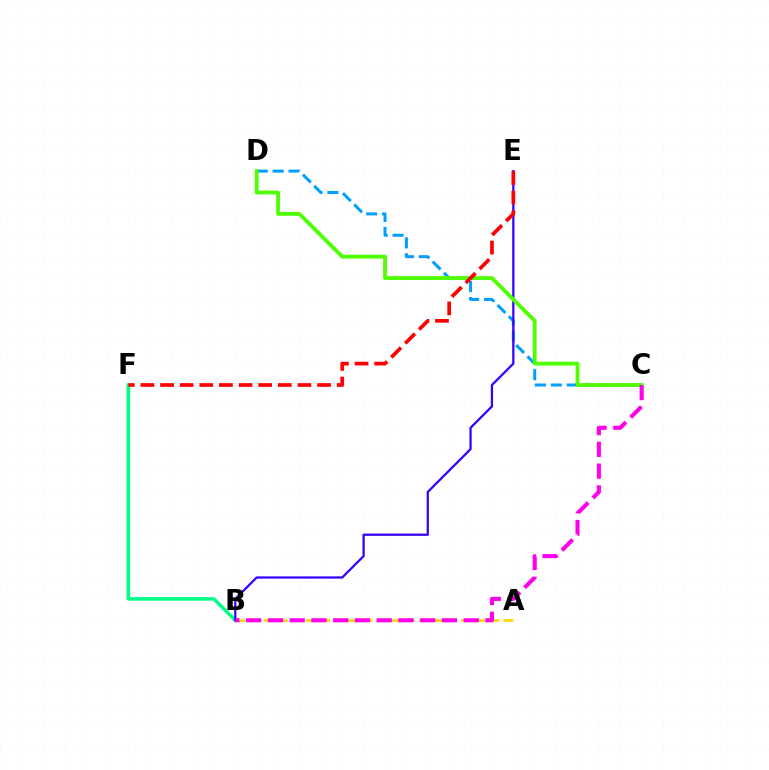{('A', 'B'): [{'color': '#ffd500', 'line_style': 'dashed', 'thickness': 1.92}], ('C', 'D'): [{'color': '#009eff', 'line_style': 'dashed', 'thickness': 2.16}, {'color': '#4fff00', 'line_style': 'solid', 'thickness': 2.74}], ('B', 'F'): [{'color': '#00ff86', 'line_style': 'solid', 'thickness': 2.54}], ('B', 'E'): [{'color': '#3700ff', 'line_style': 'solid', 'thickness': 1.62}], ('E', 'F'): [{'color': '#ff0000', 'line_style': 'dashed', 'thickness': 2.67}], ('B', 'C'): [{'color': '#ff00ed', 'line_style': 'dashed', 'thickness': 2.95}]}